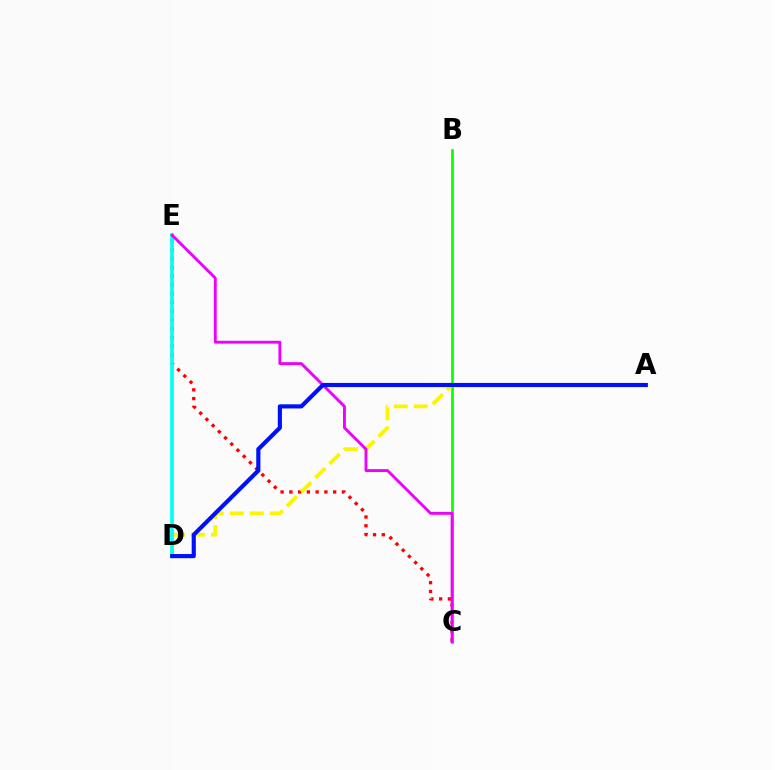{('C', 'E'): [{'color': '#ff0000', 'line_style': 'dotted', 'thickness': 2.38}, {'color': '#ee00ff', 'line_style': 'solid', 'thickness': 2.08}], ('B', 'C'): [{'color': '#08ff00', 'line_style': 'solid', 'thickness': 1.93}], ('A', 'D'): [{'color': '#fcf500', 'line_style': 'dashed', 'thickness': 2.72}, {'color': '#0010ff', 'line_style': 'solid', 'thickness': 2.99}], ('D', 'E'): [{'color': '#00fff6', 'line_style': 'solid', 'thickness': 2.65}]}